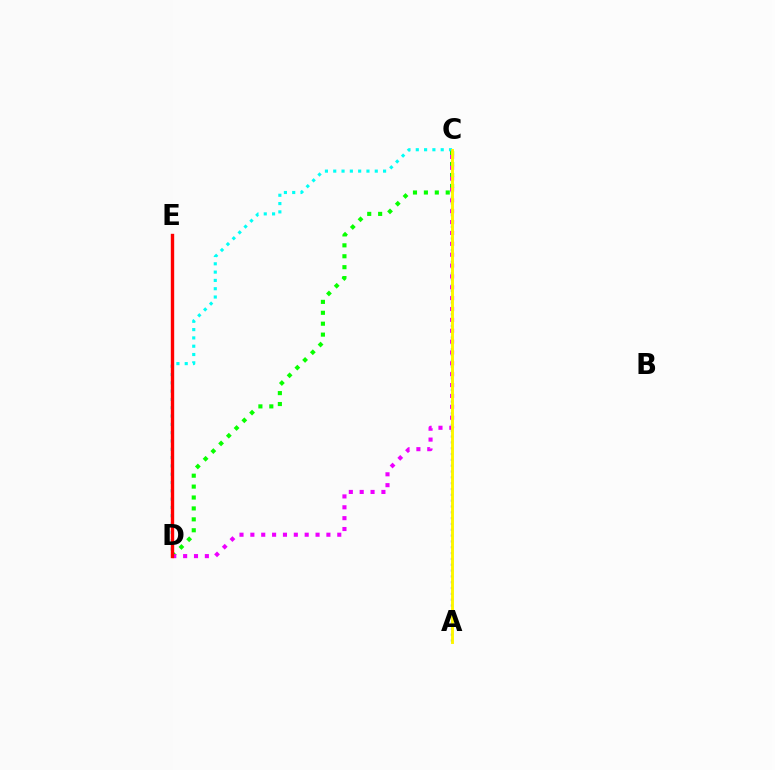{('C', 'D'): [{'color': '#00fff6', 'line_style': 'dotted', 'thickness': 2.26}, {'color': '#08ff00', 'line_style': 'dotted', 'thickness': 2.97}, {'color': '#ee00ff', 'line_style': 'dotted', 'thickness': 2.95}], ('A', 'C'): [{'color': '#0010ff', 'line_style': 'dotted', 'thickness': 1.58}, {'color': '#fcf500', 'line_style': 'solid', 'thickness': 2.1}], ('D', 'E'): [{'color': '#ff0000', 'line_style': 'solid', 'thickness': 2.43}]}